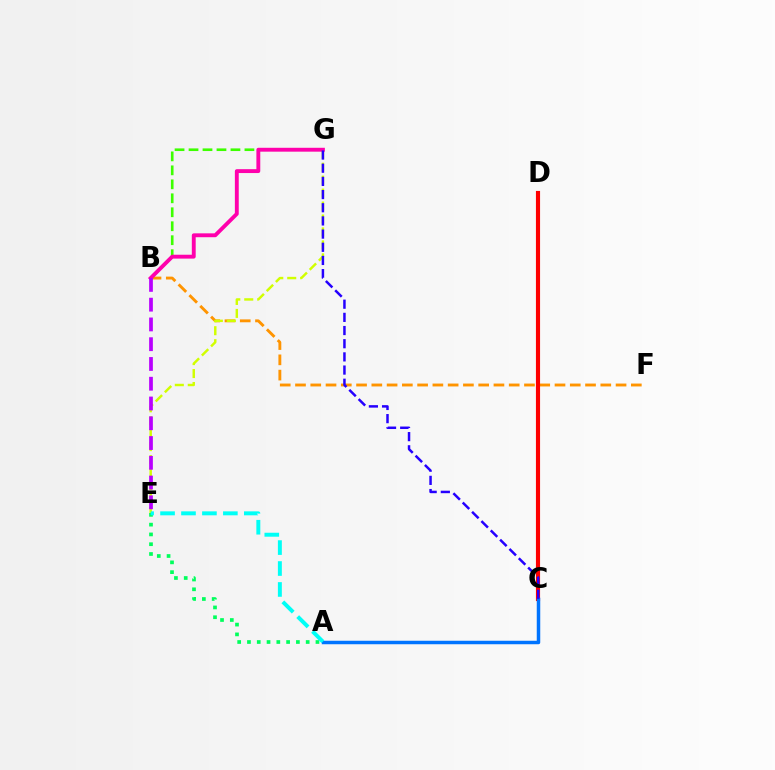{('B', 'F'): [{'color': '#ff9400', 'line_style': 'dashed', 'thickness': 2.07}], ('E', 'G'): [{'color': '#d1ff00', 'line_style': 'dashed', 'thickness': 1.76}], ('B', 'G'): [{'color': '#3dff00', 'line_style': 'dashed', 'thickness': 1.9}, {'color': '#ff00ac', 'line_style': 'solid', 'thickness': 2.79}], ('C', 'D'): [{'color': '#ff0000', 'line_style': 'solid', 'thickness': 2.97}], ('A', 'C'): [{'color': '#0074ff', 'line_style': 'solid', 'thickness': 2.51}], ('B', 'E'): [{'color': '#b900ff', 'line_style': 'dashed', 'thickness': 2.69}], ('A', 'E'): [{'color': '#00ff5c', 'line_style': 'dotted', 'thickness': 2.66}, {'color': '#00fff6', 'line_style': 'dashed', 'thickness': 2.84}], ('C', 'G'): [{'color': '#2500ff', 'line_style': 'dashed', 'thickness': 1.79}]}